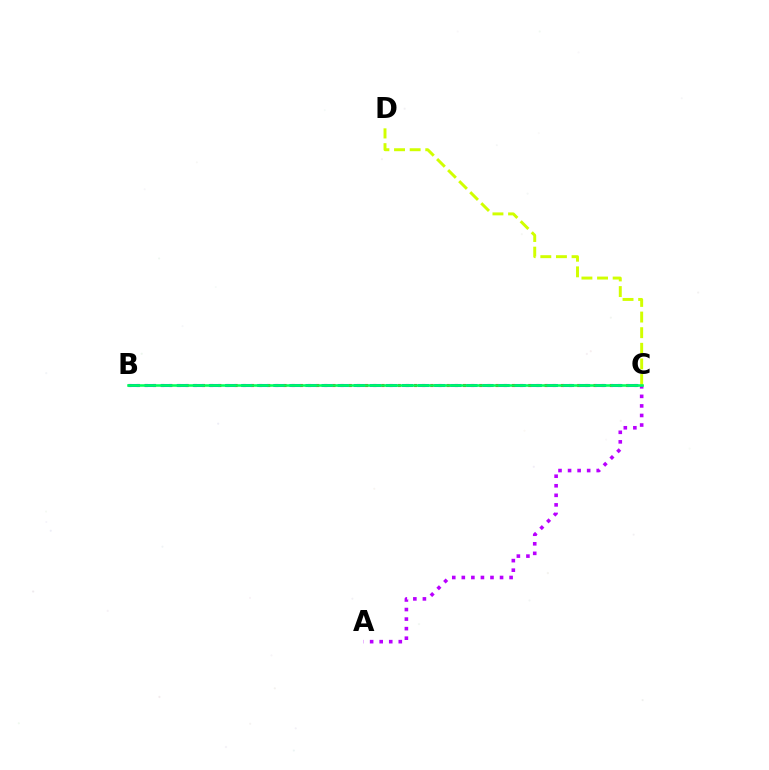{('A', 'C'): [{'color': '#b900ff', 'line_style': 'dotted', 'thickness': 2.6}], ('B', 'C'): [{'color': '#ff0000', 'line_style': 'dotted', 'thickness': 2.22}, {'color': '#0074ff', 'line_style': 'dashed', 'thickness': 2.19}, {'color': '#00ff5c', 'line_style': 'solid', 'thickness': 1.85}], ('C', 'D'): [{'color': '#d1ff00', 'line_style': 'dashed', 'thickness': 2.12}]}